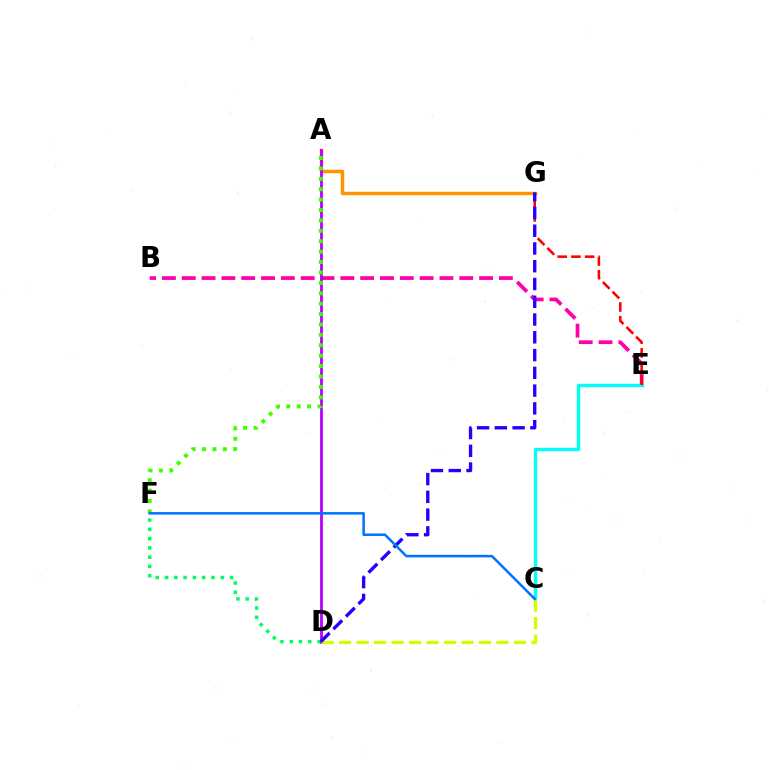{('B', 'E'): [{'color': '#ff00ac', 'line_style': 'dashed', 'thickness': 2.69}], ('A', 'G'): [{'color': '#ff9400', 'line_style': 'solid', 'thickness': 2.49}], ('D', 'F'): [{'color': '#00ff5c', 'line_style': 'dotted', 'thickness': 2.52}], ('C', 'E'): [{'color': '#00fff6', 'line_style': 'solid', 'thickness': 2.44}], ('A', 'D'): [{'color': '#b900ff', 'line_style': 'solid', 'thickness': 2.02}], ('A', 'F'): [{'color': '#3dff00', 'line_style': 'dotted', 'thickness': 2.83}], ('C', 'D'): [{'color': '#d1ff00', 'line_style': 'dashed', 'thickness': 2.37}], ('E', 'G'): [{'color': '#ff0000', 'line_style': 'dashed', 'thickness': 1.86}], ('D', 'G'): [{'color': '#2500ff', 'line_style': 'dashed', 'thickness': 2.41}], ('C', 'F'): [{'color': '#0074ff', 'line_style': 'solid', 'thickness': 1.82}]}